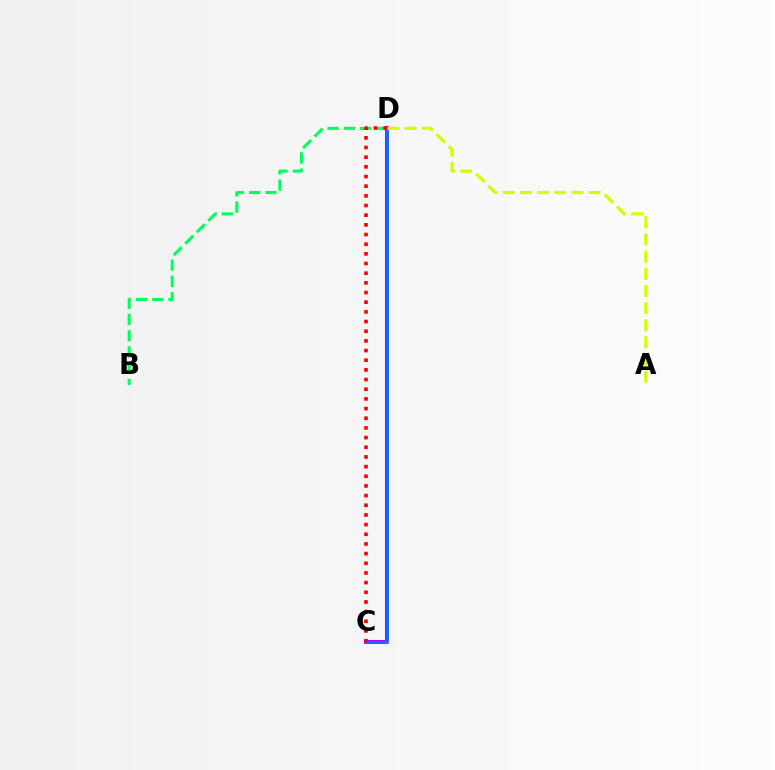{('B', 'D'): [{'color': '#00ff5c', 'line_style': 'dashed', 'thickness': 2.21}], ('C', 'D'): [{'color': '#b900ff', 'line_style': 'solid', 'thickness': 2.9}, {'color': '#0074ff', 'line_style': 'solid', 'thickness': 1.93}, {'color': '#ff0000', 'line_style': 'dotted', 'thickness': 2.63}], ('A', 'D'): [{'color': '#d1ff00', 'line_style': 'dashed', 'thickness': 2.33}]}